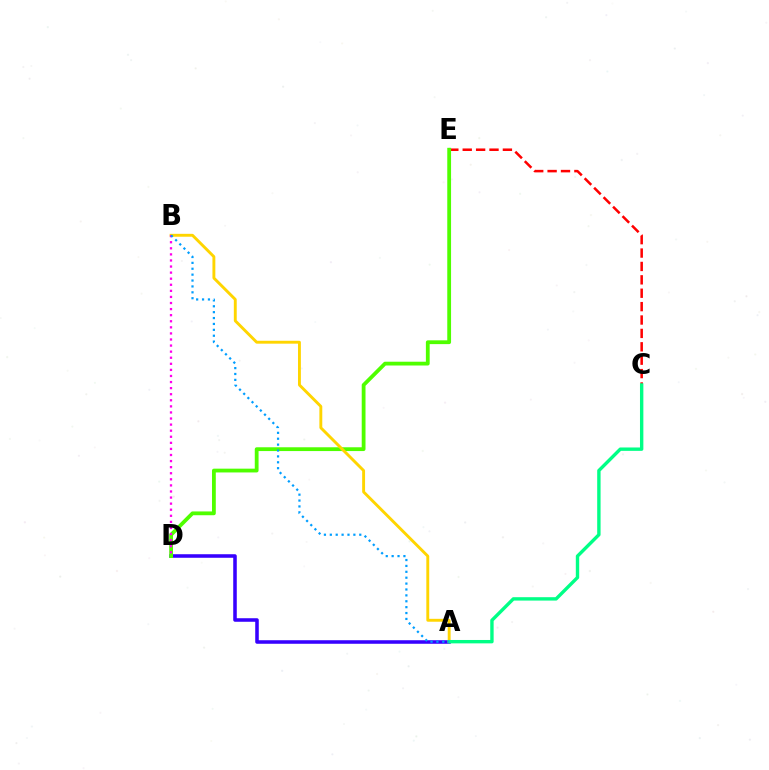{('C', 'E'): [{'color': '#ff0000', 'line_style': 'dashed', 'thickness': 1.82}], ('A', 'D'): [{'color': '#3700ff', 'line_style': 'solid', 'thickness': 2.55}], ('D', 'E'): [{'color': '#4fff00', 'line_style': 'solid', 'thickness': 2.73}], ('A', 'B'): [{'color': '#ffd500', 'line_style': 'solid', 'thickness': 2.08}, {'color': '#009eff', 'line_style': 'dotted', 'thickness': 1.6}], ('B', 'D'): [{'color': '#ff00ed', 'line_style': 'dotted', 'thickness': 1.65}], ('A', 'C'): [{'color': '#00ff86', 'line_style': 'solid', 'thickness': 2.44}]}